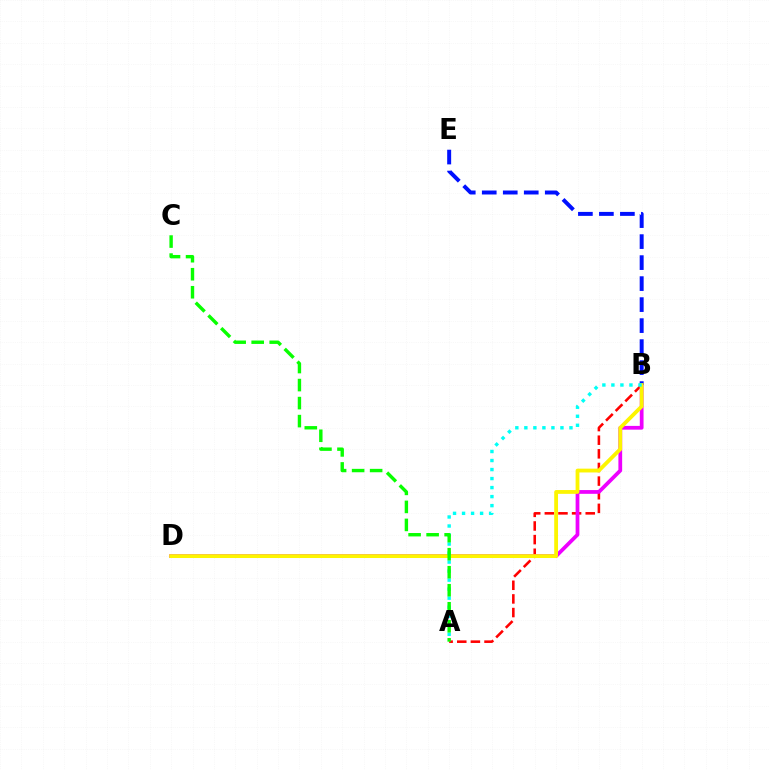{('A', 'B'): [{'color': '#ff0000', 'line_style': 'dashed', 'thickness': 1.85}, {'color': '#00fff6', 'line_style': 'dotted', 'thickness': 2.45}], ('B', 'D'): [{'color': '#ee00ff', 'line_style': 'solid', 'thickness': 2.7}, {'color': '#fcf500', 'line_style': 'solid', 'thickness': 2.74}], ('B', 'E'): [{'color': '#0010ff', 'line_style': 'dashed', 'thickness': 2.85}], ('A', 'C'): [{'color': '#08ff00', 'line_style': 'dashed', 'thickness': 2.45}]}